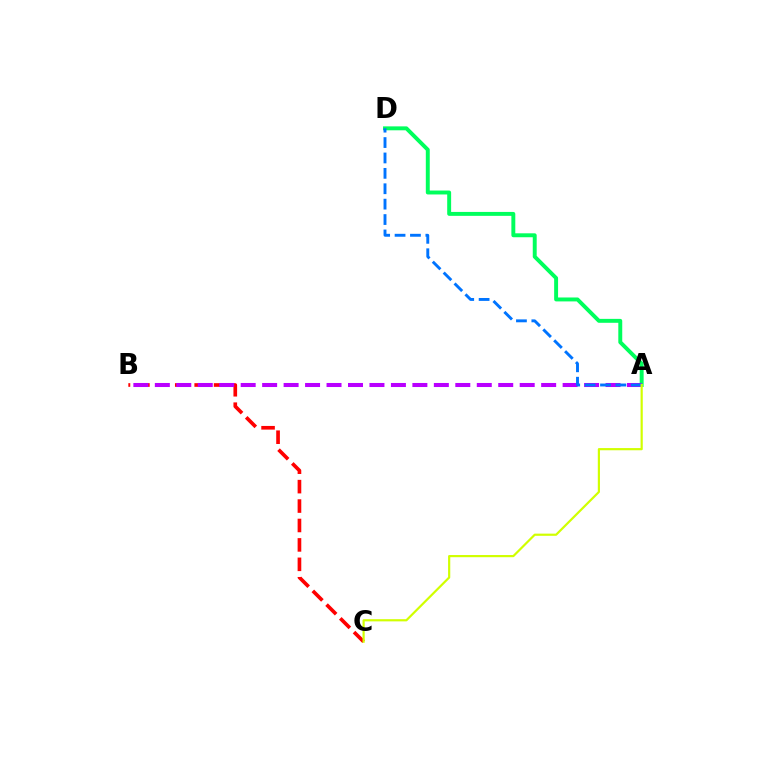{('B', 'C'): [{'color': '#ff0000', 'line_style': 'dashed', 'thickness': 2.64}], ('A', 'D'): [{'color': '#00ff5c', 'line_style': 'solid', 'thickness': 2.83}, {'color': '#0074ff', 'line_style': 'dashed', 'thickness': 2.09}], ('A', 'B'): [{'color': '#b900ff', 'line_style': 'dashed', 'thickness': 2.92}], ('A', 'C'): [{'color': '#d1ff00', 'line_style': 'solid', 'thickness': 1.57}]}